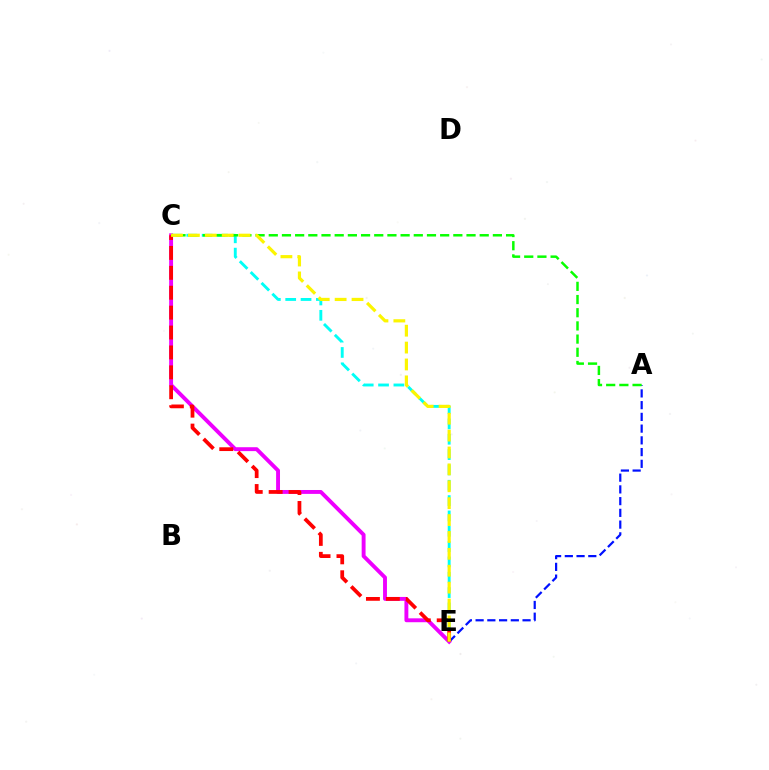{('A', 'E'): [{'color': '#0010ff', 'line_style': 'dashed', 'thickness': 1.59}], ('C', 'E'): [{'color': '#ee00ff', 'line_style': 'solid', 'thickness': 2.8}, {'color': '#00fff6', 'line_style': 'dashed', 'thickness': 2.08}, {'color': '#ff0000', 'line_style': 'dashed', 'thickness': 2.7}, {'color': '#fcf500', 'line_style': 'dashed', 'thickness': 2.3}], ('A', 'C'): [{'color': '#08ff00', 'line_style': 'dashed', 'thickness': 1.79}]}